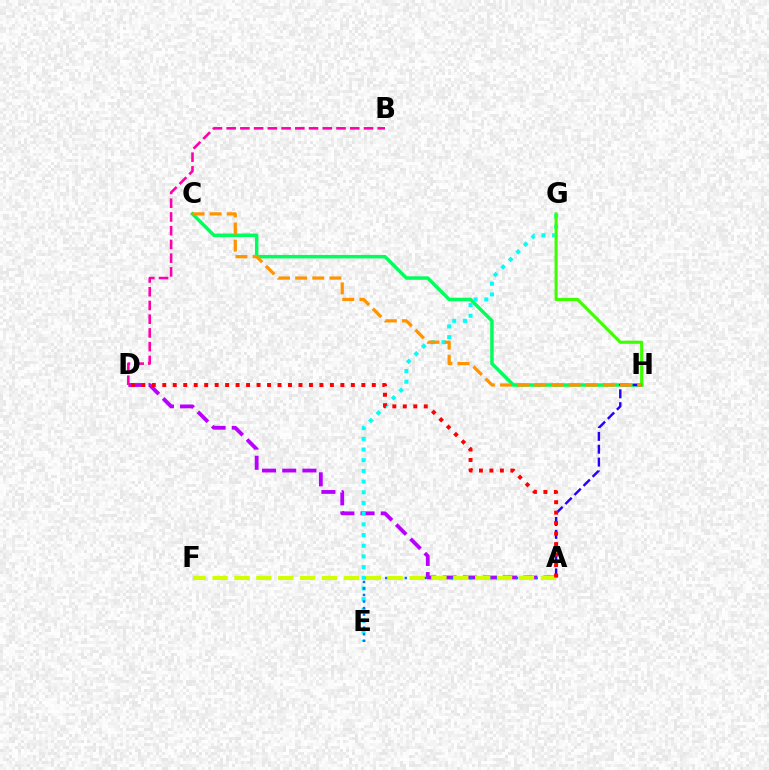{('A', 'D'): [{'color': '#b900ff', 'line_style': 'dashed', 'thickness': 2.74}, {'color': '#ff0000', 'line_style': 'dotted', 'thickness': 2.85}], ('C', 'H'): [{'color': '#00ff5c', 'line_style': 'solid', 'thickness': 2.51}, {'color': '#ff9400', 'line_style': 'dashed', 'thickness': 2.33}], ('E', 'G'): [{'color': '#00fff6', 'line_style': 'dotted', 'thickness': 2.9}], ('G', 'H'): [{'color': '#3dff00', 'line_style': 'solid', 'thickness': 2.24}], ('A', 'E'): [{'color': '#0074ff', 'line_style': 'dotted', 'thickness': 1.78}], ('A', 'H'): [{'color': '#2500ff', 'line_style': 'dashed', 'thickness': 1.75}], ('B', 'D'): [{'color': '#ff00ac', 'line_style': 'dashed', 'thickness': 1.87}], ('A', 'F'): [{'color': '#d1ff00', 'line_style': 'dashed', 'thickness': 2.97}]}